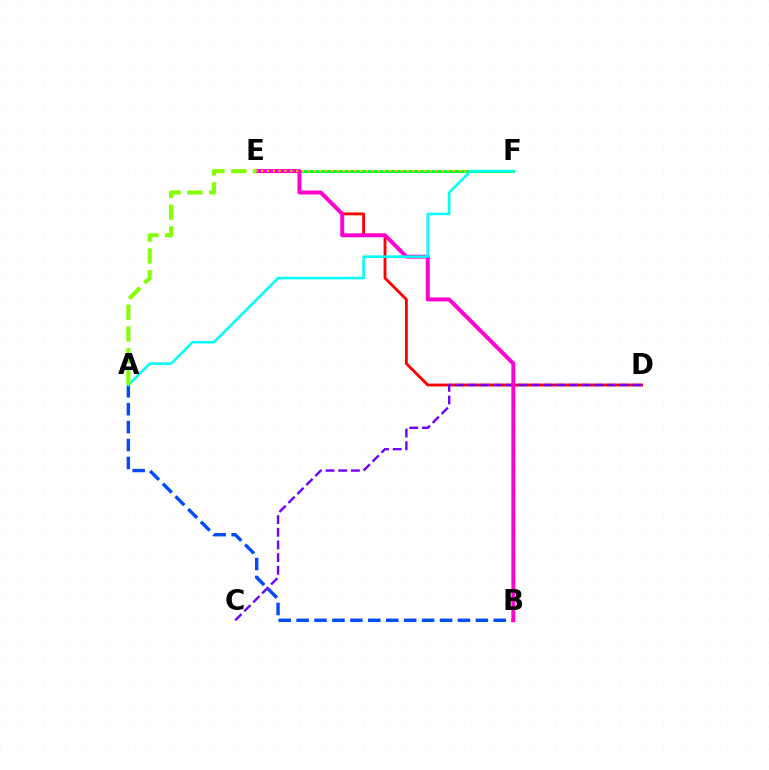{('A', 'B'): [{'color': '#004bff', 'line_style': 'dashed', 'thickness': 2.44}], ('D', 'E'): [{'color': '#ff0000', 'line_style': 'solid', 'thickness': 2.05}], ('C', 'D'): [{'color': '#7200ff', 'line_style': 'dashed', 'thickness': 1.72}], ('E', 'F'): [{'color': '#00ff39', 'line_style': 'solid', 'thickness': 2.19}, {'color': '#ffbd00', 'line_style': 'dotted', 'thickness': 1.58}], ('B', 'E'): [{'color': '#ff00cf', 'line_style': 'solid', 'thickness': 2.84}], ('A', 'F'): [{'color': '#00fff6', 'line_style': 'solid', 'thickness': 1.85}], ('A', 'E'): [{'color': '#84ff00', 'line_style': 'dashed', 'thickness': 2.95}]}